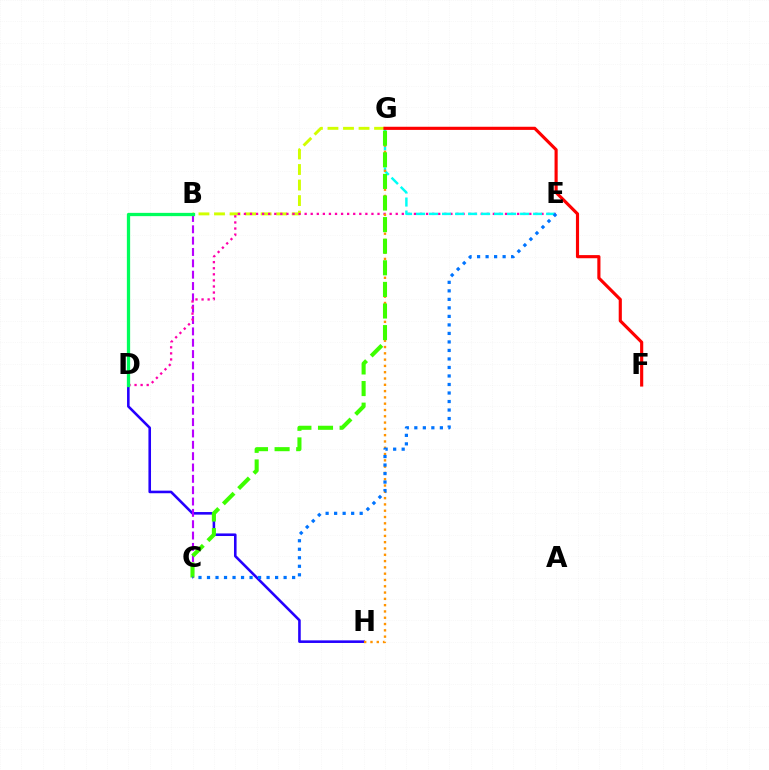{('B', 'G'): [{'color': '#d1ff00', 'line_style': 'dashed', 'thickness': 2.11}], ('D', 'H'): [{'color': '#2500ff', 'line_style': 'solid', 'thickness': 1.86}], ('B', 'C'): [{'color': '#b900ff', 'line_style': 'dashed', 'thickness': 1.54}], ('D', 'E'): [{'color': '#ff00ac', 'line_style': 'dotted', 'thickness': 1.65}], ('E', 'G'): [{'color': '#00fff6', 'line_style': 'dashed', 'thickness': 1.77}], ('G', 'H'): [{'color': '#ff9400', 'line_style': 'dotted', 'thickness': 1.71}], ('B', 'D'): [{'color': '#00ff5c', 'line_style': 'solid', 'thickness': 2.36}], ('C', 'G'): [{'color': '#3dff00', 'line_style': 'dashed', 'thickness': 2.93}], ('C', 'E'): [{'color': '#0074ff', 'line_style': 'dotted', 'thickness': 2.31}], ('F', 'G'): [{'color': '#ff0000', 'line_style': 'solid', 'thickness': 2.26}]}